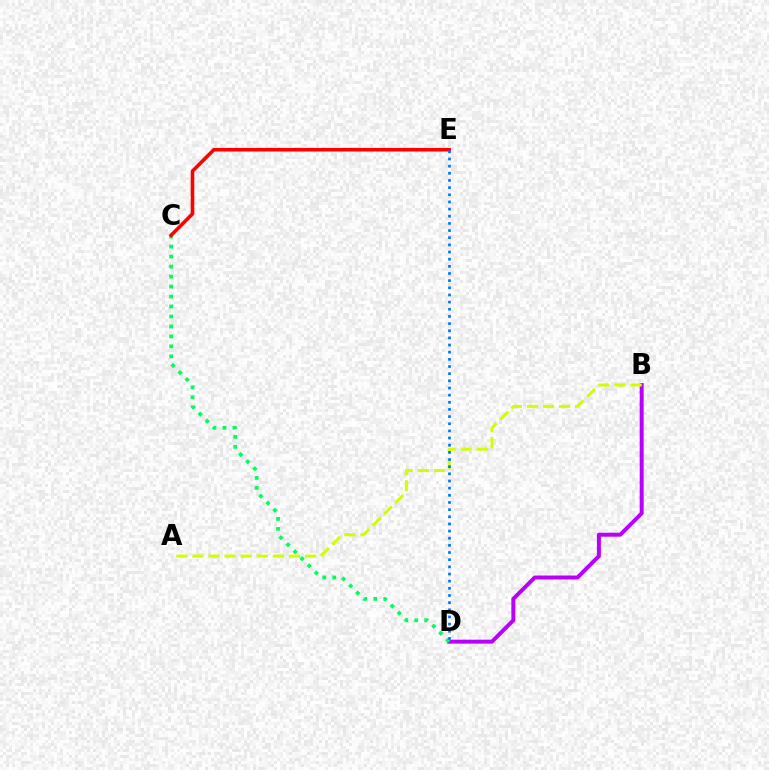{('B', 'D'): [{'color': '#b900ff', 'line_style': 'solid', 'thickness': 2.85}], ('C', 'D'): [{'color': '#00ff5c', 'line_style': 'dotted', 'thickness': 2.71}], ('C', 'E'): [{'color': '#ff0000', 'line_style': 'solid', 'thickness': 2.57}], ('A', 'B'): [{'color': '#d1ff00', 'line_style': 'dashed', 'thickness': 2.18}], ('D', 'E'): [{'color': '#0074ff', 'line_style': 'dotted', 'thickness': 1.94}]}